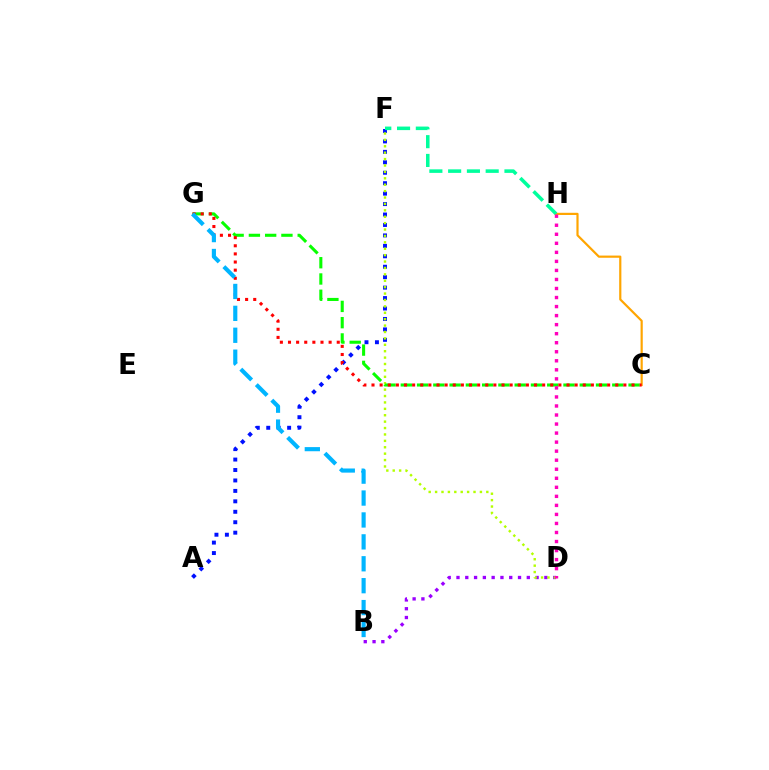{('C', 'H'): [{'color': '#ffa500', 'line_style': 'solid', 'thickness': 1.58}], ('A', 'F'): [{'color': '#0010ff', 'line_style': 'dotted', 'thickness': 2.84}], ('B', 'D'): [{'color': '#9b00ff', 'line_style': 'dotted', 'thickness': 2.39}], ('D', 'F'): [{'color': '#b3ff00', 'line_style': 'dotted', 'thickness': 1.74}], ('F', 'H'): [{'color': '#00ff9d', 'line_style': 'dashed', 'thickness': 2.55}], ('C', 'G'): [{'color': '#08ff00', 'line_style': 'dashed', 'thickness': 2.21}, {'color': '#ff0000', 'line_style': 'dotted', 'thickness': 2.21}], ('D', 'H'): [{'color': '#ff00bd', 'line_style': 'dotted', 'thickness': 2.46}], ('B', 'G'): [{'color': '#00b5ff', 'line_style': 'dashed', 'thickness': 2.98}]}